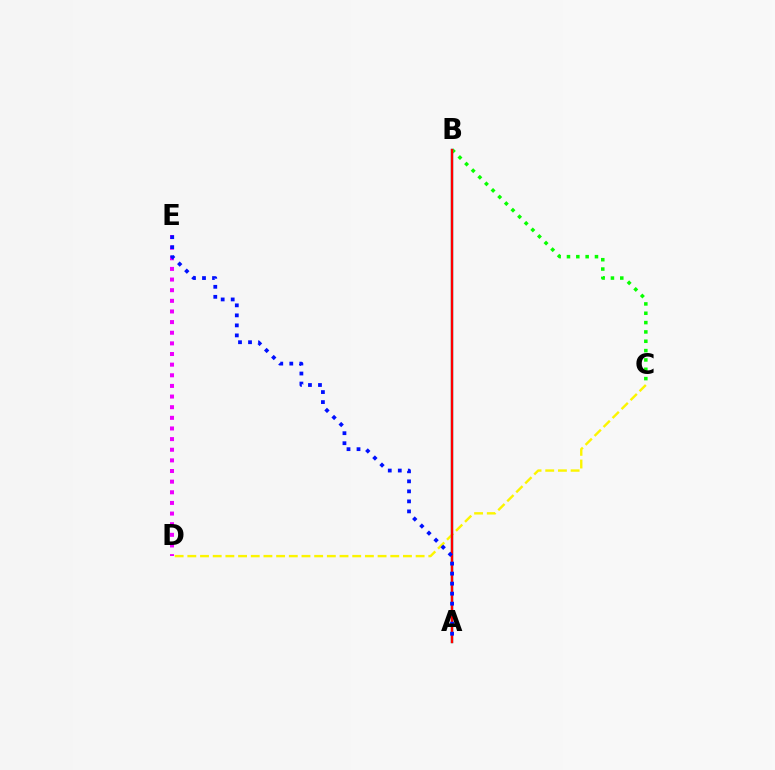{('B', 'C'): [{'color': '#08ff00', 'line_style': 'dotted', 'thickness': 2.54}], ('C', 'D'): [{'color': '#fcf500', 'line_style': 'dashed', 'thickness': 1.72}], ('D', 'E'): [{'color': '#ee00ff', 'line_style': 'dotted', 'thickness': 2.89}], ('A', 'B'): [{'color': '#00fff6', 'line_style': 'solid', 'thickness': 1.77}, {'color': '#ff0000', 'line_style': 'solid', 'thickness': 1.74}], ('A', 'E'): [{'color': '#0010ff', 'line_style': 'dotted', 'thickness': 2.72}]}